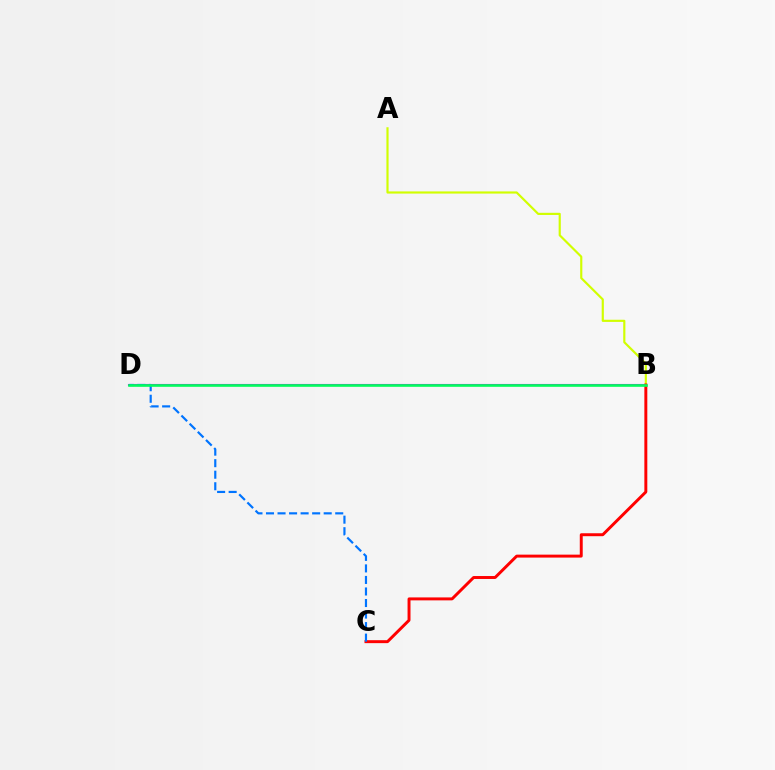{('A', 'B'): [{'color': '#d1ff00', 'line_style': 'solid', 'thickness': 1.56}], ('B', 'D'): [{'color': '#b900ff', 'line_style': 'solid', 'thickness': 1.51}, {'color': '#00ff5c', 'line_style': 'solid', 'thickness': 1.89}], ('B', 'C'): [{'color': '#ff0000', 'line_style': 'solid', 'thickness': 2.12}], ('C', 'D'): [{'color': '#0074ff', 'line_style': 'dashed', 'thickness': 1.57}]}